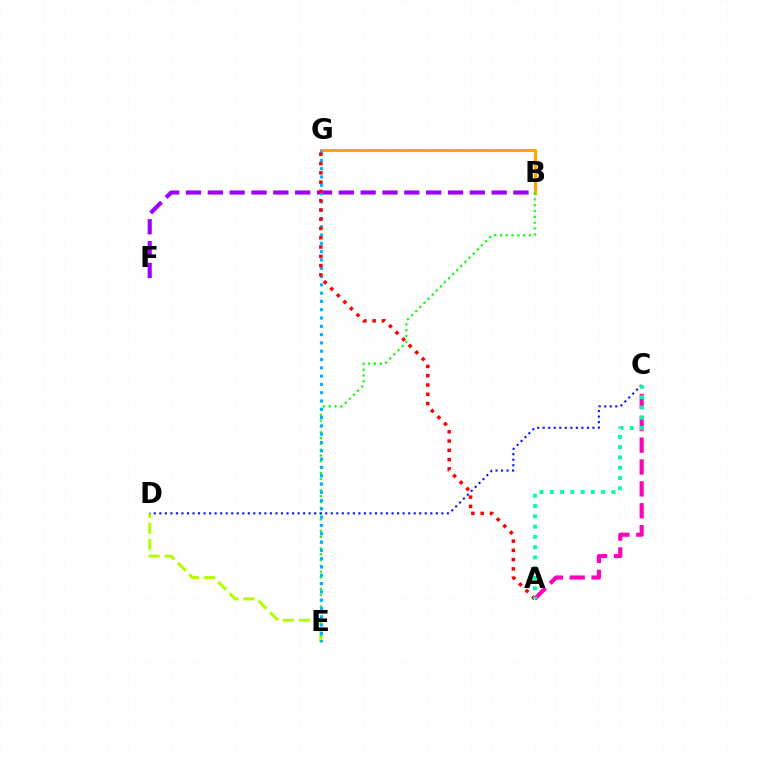{('A', 'C'): [{'color': '#ff00bd', 'line_style': 'dashed', 'thickness': 2.97}, {'color': '#00ff9d', 'line_style': 'dotted', 'thickness': 2.79}], ('B', 'G'): [{'color': '#ffa500', 'line_style': 'solid', 'thickness': 2.24}], ('D', 'E'): [{'color': '#b3ff00', 'line_style': 'dashed', 'thickness': 2.18}], ('B', 'E'): [{'color': '#08ff00', 'line_style': 'dotted', 'thickness': 1.58}], ('B', 'F'): [{'color': '#9b00ff', 'line_style': 'dashed', 'thickness': 2.97}], ('E', 'G'): [{'color': '#00b5ff', 'line_style': 'dotted', 'thickness': 2.25}], ('C', 'D'): [{'color': '#0010ff', 'line_style': 'dotted', 'thickness': 1.5}], ('A', 'G'): [{'color': '#ff0000', 'line_style': 'dotted', 'thickness': 2.52}]}